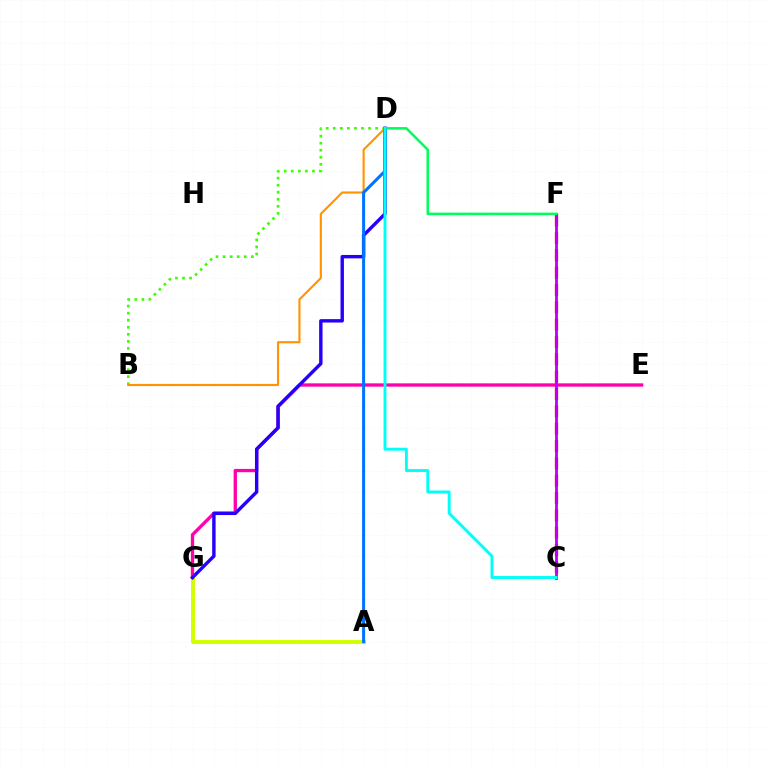{('B', 'D'): [{'color': '#3dff00', 'line_style': 'dotted', 'thickness': 1.92}, {'color': '#ff9400', 'line_style': 'solid', 'thickness': 1.53}], ('A', 'G'): [{'color': '#d1ff00', 'line_style': 'solid', 'thickness': 2.82}], ('C', 'F'): [{'color': '#ff0000', 'line_style': 'dashed', 'thickness': 2.36}, {'color': '#b900ff', 'line_style': 'solid', 'thickness': 2.0}], ('E', 'G'): [{'color': '#ff00ac', 'line_style': 'solid', 'thickness': 2.38}], ('D', 'G'): [{'color': '#2500ff', 'line_style': 'solid', 'thickness': 2.45}], ('D', 'F'): [{'color': '#00ff5c', 'line_style': 'solid', 'thickness': 1.84}], ('A', 'D'): [{'color': '#0074ff', 'line_style': 'solid', 'thickness': 2.19}], ('C', 'D'): [{'color': '#00fff6', 'line_style': 'solid', 'thickness': 2.09}]}